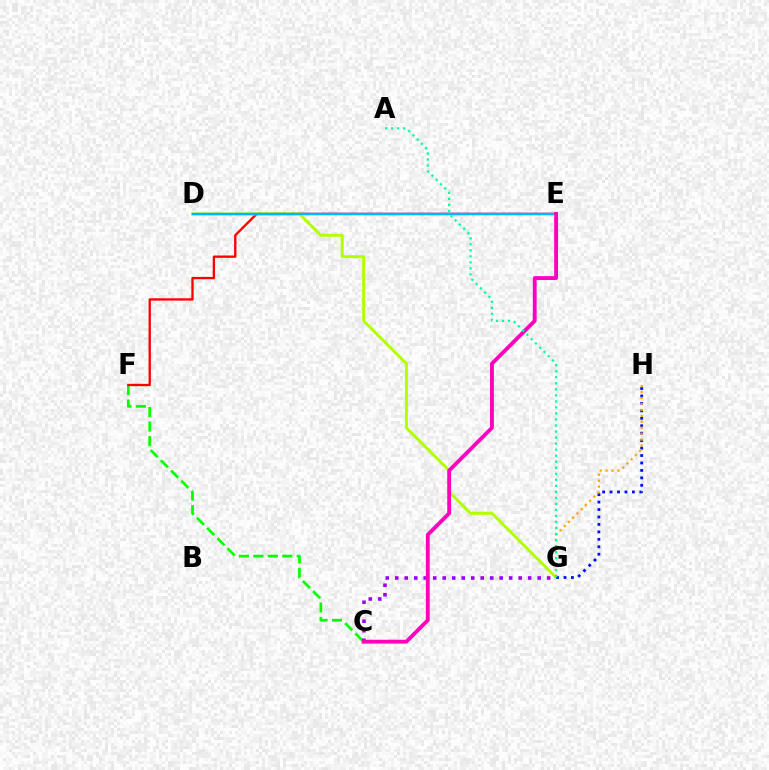{('C', 'F'): [{'color': '#08ff00', 'line_style': 'dashed', 'thickness': 1.97}], ('E', 'F'): [{'color': '#ff0000', 'line_style': 'solid', 'thickness': 1.68}], ('D', 'G'): [{'color': '#b3ff00', 'line_style': 'solid', 'thickness': 2.14}], ('D', 'E'): [{'color': '#00b5ff', 'line_style': 'solid', 'thickness': 1.75}], ('G', 'H'): [{'color': '#0010ff', 'line_style': 'dotted', 'thickness': 2.02}, {'color': '#ffa500', 'line_style': 'dotted', 'thickness': 1.61}], ('C', 'G'): [{'color': '#9b00ff', 'line_style': 'dotted', 'thickness': 2.58}], ('C', 'E'): [{'color': '#ff00bd', 'line_style': 'solid', 'thickness': 2.76}], ('A', 'G'): [{'color': '#00ff9d', 'line_style': 'dotted', 'thickness': 1.64}]}